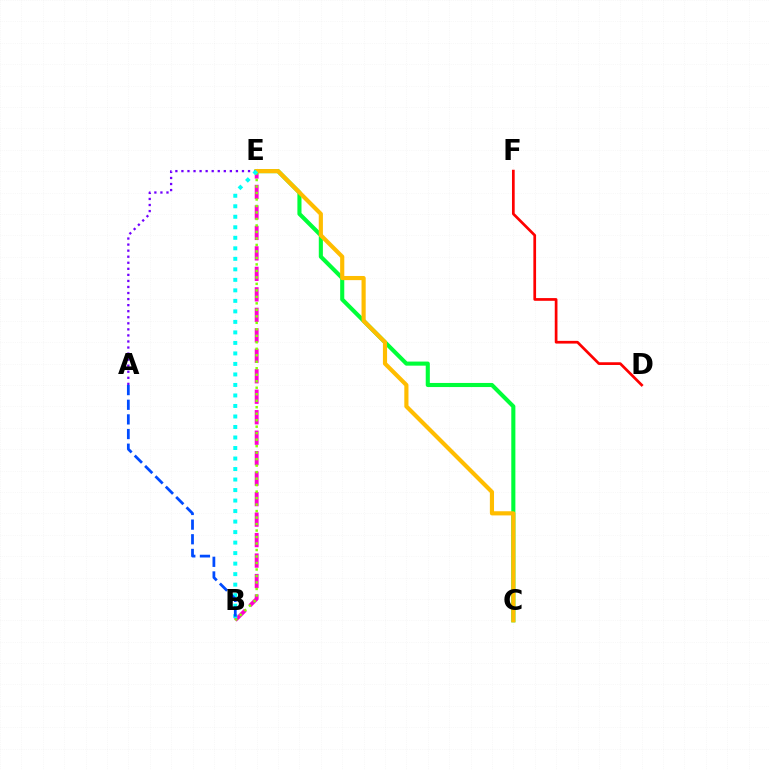{('A', 'E'): [{'color': '#7200ff', 'line_style': 'dotted', 'thickness': 1.65}], ('B', 'E'): [{'color': '#ff00cf', 'line_style': 'dashed', 'thickness': 2.78}, {'color': '#84ff00', 'line_style': 'dotted', 'thickness': 1.76}, {'color': '#00fff6', 'line_style': 'dotted', 'thickness': 2.86}], ('C', 'E'): [{'color': '#00ff39', 'line_style': 'solid', 'thickness': 2.95}, {'color': '#ffbd00', 'line_style': 'solid', 'thickness': 2.99}], ('A', 'B'): [{'color': '#004bff', 'line_style': 'dashed', 'thickness': 1.99}], ('D', 'F'): [{'color': '#ff0000', 'line_style': 'solid', 'thickness': 1.95}]}